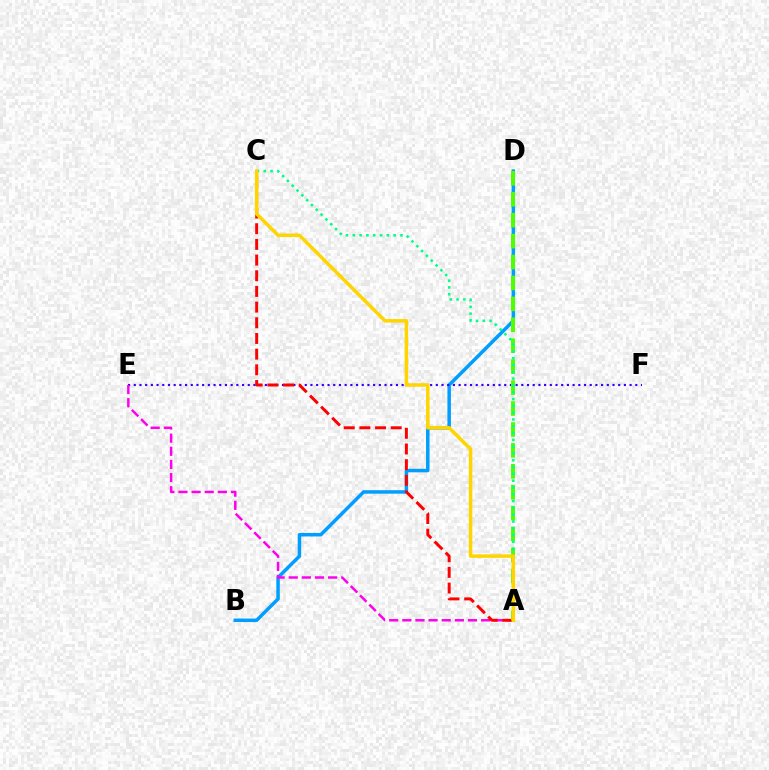{('B', 'D'): [{'color': '#009eff', 'line_style': 'solid', 'thickness': 2.52}], ('E', 'F'): [{'color': '#3700ff', 'line_style': 'dotted', 'thickness': 1.55}], ('A', 'E'): [{'color': '#ff00ed', 'line_style': 'dashed', 'thickness': 1.78}], ('A', 'C'): [{'color': '#ff0000', 'line_style': 'dashed', 'thickness': 2.13}, {'color': '#00ff86', 'line_style': 'dotted', 'thickness': 1.85}, {'color': '#ffd500', 'line_style': 'solid', 'thickness': 2.53}], ('A', 'D'): [{'color': '#4fff00', 'line_style': 'dashed', 'thickness': 2.84}]}